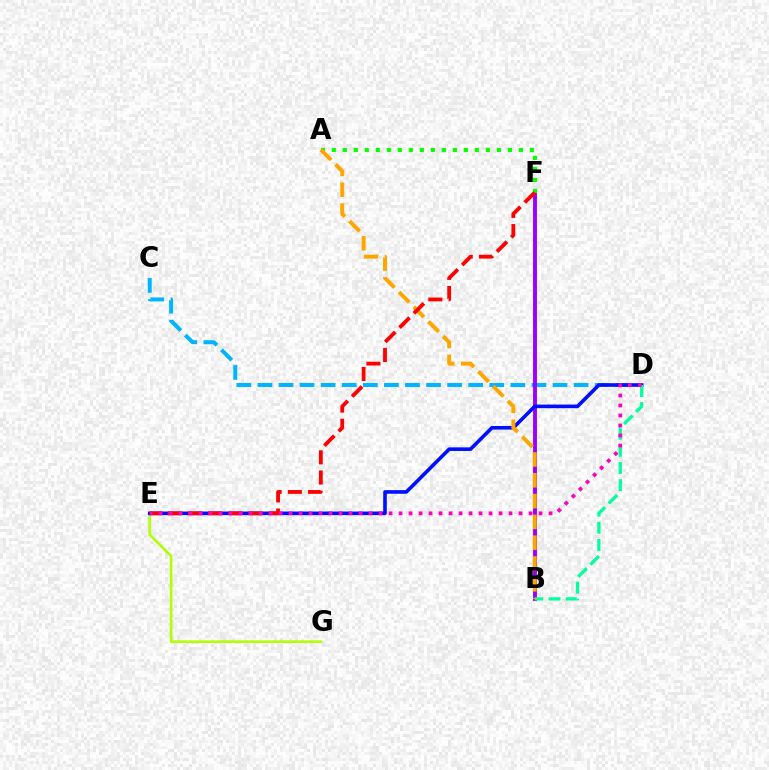{('E', 'G'): [{'color': '#b3ff00', 'line_style': 'solid', 'thickness': 1.89}], ('C', 'D'): [{'color': '#00b5ff', 'line_style': 'dashed', 'thickness': 2.86}], ('B', 'F'): [{'color': '#9b00ff', 'line_style': 'solid', 'thickness': 2.81}], ('D', 'E'): [{'color': '#0010ff', 'line_style': 'solid', 'thickness': 2.61}, {'color': '#ff00bd', 'line_style': 'dotted', 'thickness': 2.72}], ('A', 'F'): [{'color': '#08ff00', 'line_style': 'dotted', 'thickness': 2.99}], ('B', 'D'): [{'color': '#00ff9d', 'line_style': 'dashed', 'thickness': 2.33}], ('A', 'B'): [{'color': '#ffa500', 'line_style': 'dashed', 'thickness': 2.83}], ('E', 'F'): [{'color': '#ff0000', 'line_style': 'dashed', 'thickness': 2.75}]}